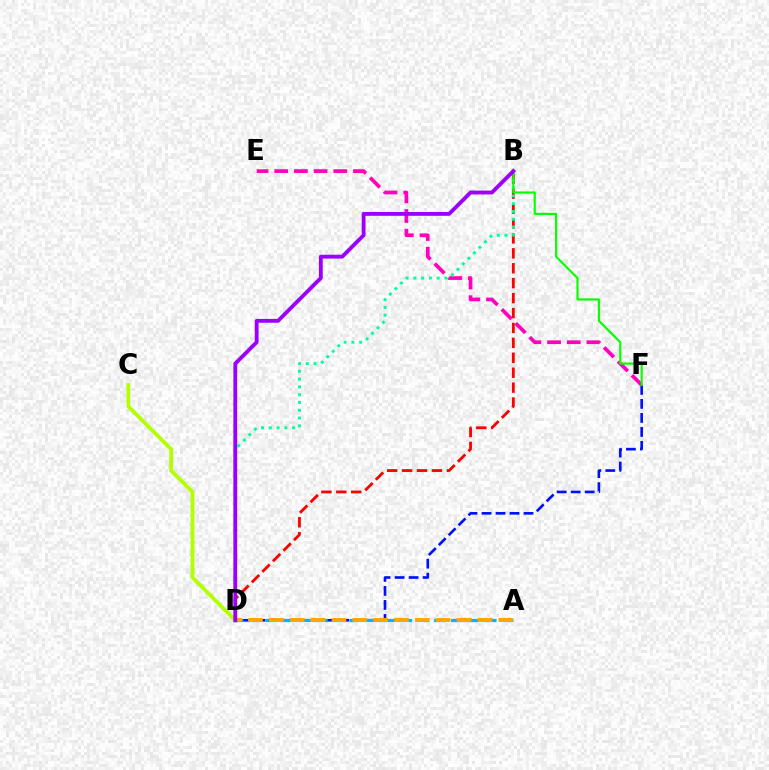{('D', 'F'): [{'color': '#0010ff', 'line_style': 'dashed', 'thickness': 1.9}], ('E', 'F'): [{'color': '#ff00bd', 'line_style': 'dashed', 'thickness': 2.68}], ('B', 'D'): [{'color': '#ff0000', 'line_style': 'dashed', 'thickness': 2.03}, {'color': '#00ff9d', 'line_style': 'dotted', 'thickness': 2.11}, {'color': '#9b00ff', 'line_style': 'solid', 'thickness': 2.77}], ('C', 'D'): [{'color': '#b3ff00', 'line_style': 'solid', 'thickness': 2.73}], ('A', 'D'): [{'color': '#00b5ff', 'line_style': 'dashed', 'thickness': 2.29}, {'color': '#ffa500', 'line_style': 'dashed', 'thickness': 2.83}], ('B', 'F'): [{'color': '#08ff00', 'line_style': 'solid', 'thickness': 1.56}]}